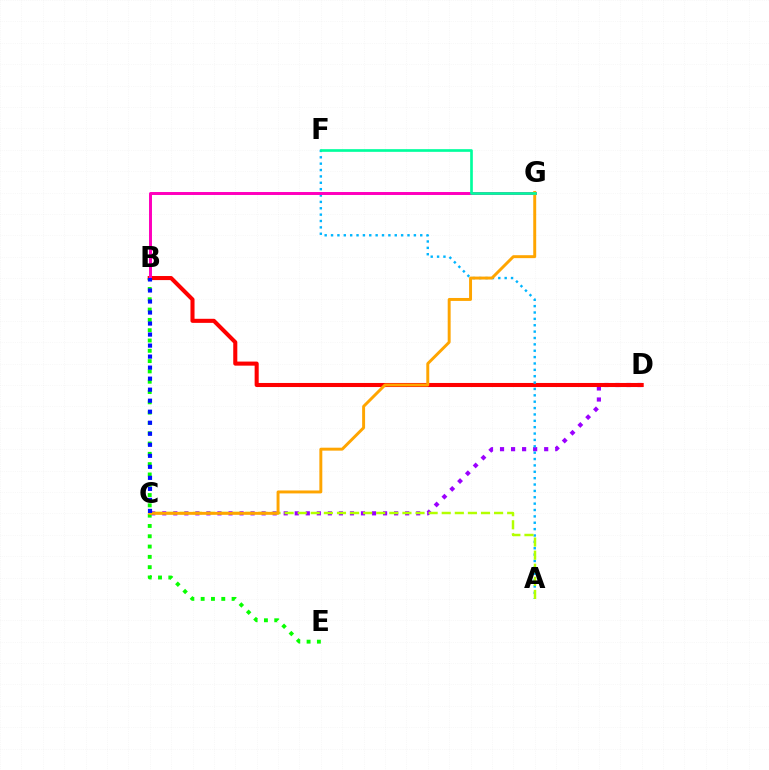{('C', 'D'): [{'color': '#9b00ff', 'line_style': 'dotted', 'thickness': 3.0}], ('B', 'D'): [{'color': '#ff0000', 'line_style': 'solid', 'thickness': 2.93}], ('A', 'F'): [{'color': '#00b5ff', 'line_style': 'dotted', 'thickness': 1.73}], ('B', 'E'): [{'color': '#08ff00', 'line_style': 'dotted', 'thickness': 2.8}], ('A', 'C'): [{'color': '#b3ff00', 'line_style': 'dashed', 'thickness': 1.78}], ('B', 'G'): [{'color': '#ff00bd', 'line_style': 'solid', 'thickness': 2.14}], ('C', 'G'): [{'color': '#ffa500', 'line_style': 'solid', 'thickness': 2.12}], ('B', 'C'): [{'color': '#0010ff', 'line_style': 'dotted', 'thickness': 2.99}], ('F', 'G'): [{'color': '#00ff9d', 'line_style': 'solid', 'thickness': 1.92}]}